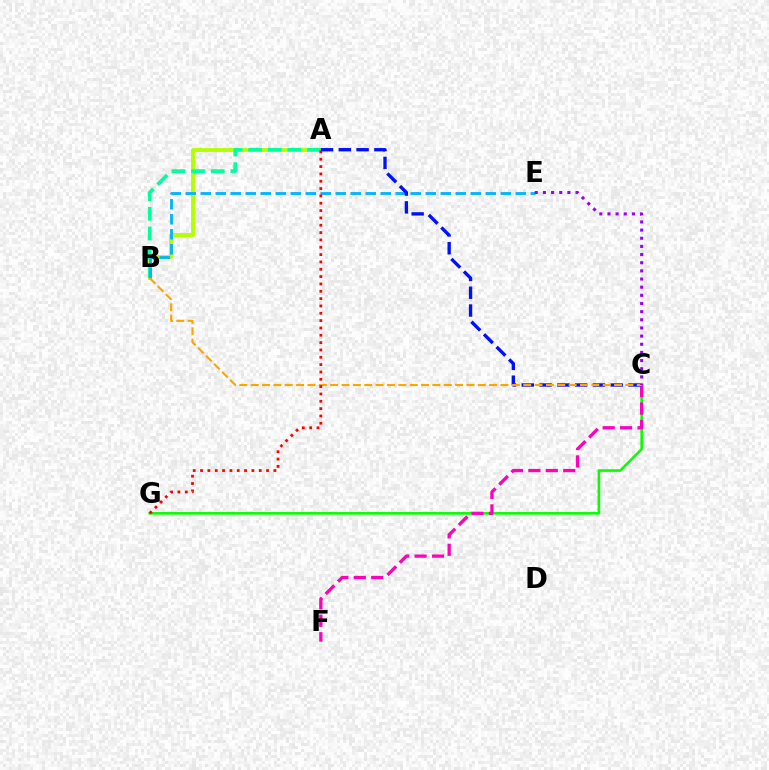{('A', 'B'): [{'color': '#b3ff00', 'line_style': 'solid', 'thickness': 2.76}, {'color': '#00ff9d', 'line_style': 'dashed', 'thickness': 2.66}], ('C', 'G'): [{'color': '#08ff00', 'line_style': 'solid', 'thickness': 1.87}], ('C', 'F'): [{'color': '#ff00bd', 'line_style': 'dashed', 'thickness': 2.37}], ('B', 'E'): [{'color': '#00b5ff', 'line_style': 'dashed', 'thickness': 2.04}], ('A', 'C'): [{'color': '#0010ff', 'line_style': 'dashed', 'thickness': 2.42}], ('B', 'C'): [{'color': '#ffa500', 'line_style': 'dashed', 'thickness': 1.54}], ('A', 'G'): [{'color': '#ff0000', 'line_style': 'dotted', 'thickness': 1.99}], ('C', 'E'): [{'color': '#9b00ff', 'line_style': 'dotted', 'thickness': 2.22}]}